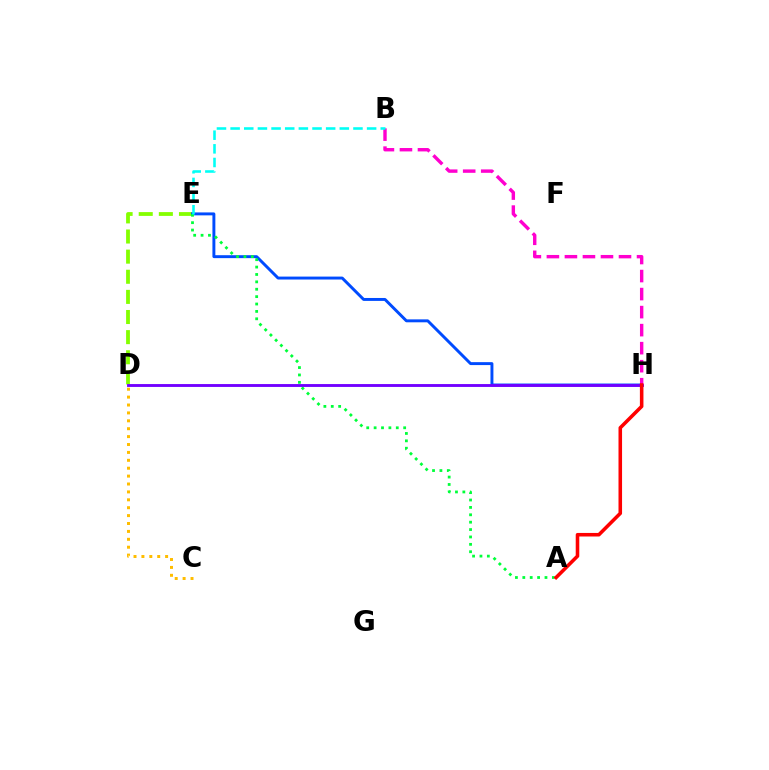{('D', 'E'): [{'color': '#84ff00', 'line_style': 'dashed', 'thickness': 2.73}], ('E', 'H'): [{'color': '#004bff', 'line_style': 'solid', 'thickness': 2.11}], ('A', 'E'): [{'color': '#00ff39', 'line_style': 'dotted', 'thickness': 2.01}], ('D', 'H'): [{'color': '#7200ff', 'line_style': 'solid', 'thickness': 2.07}], ('B', 'H'): [{'color': '#ff00cf', 'line_style': 'dashed', 'thickness': 2.45}], ('B', 'E'): [{'color': '#00fff6', 'line_style': 'dashed', 'thickness': 1.85}], ('C', 'D'): [{'color': '#ffbd00', 'line_style': 'dotted', 'thickness': 2.15}], ('A', 'H'): [{'color': '#ff0000', 'line_style': 'solid', 'thickness': 2.56}]}